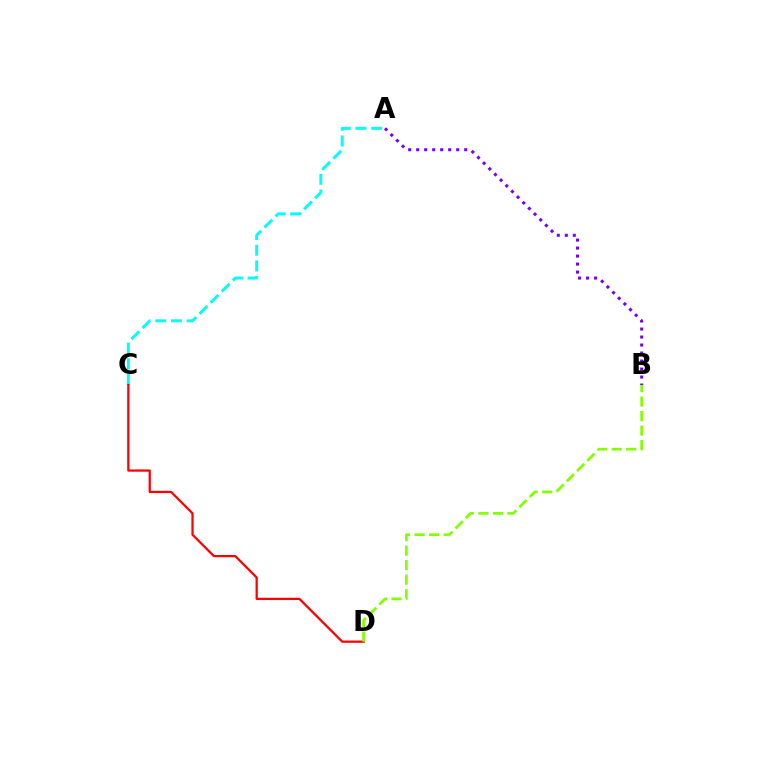{('A', 'C'): [{'color': '#00fff6', 'line_style': 'dashed', 'thickness': 2.14}], ('C', 'D'): [{'color': '#ff0000', 'line_style': 'solid', 'thickness': 1.62}], ('B', 'D'): [{'color': '#84ff00', 'line_style': 'dashed', 'thickness': 1.97}], ('A', 'B'): [{'color': '#7200ff', 'line_style': 'dotted', 'thickness': 2.17}]}